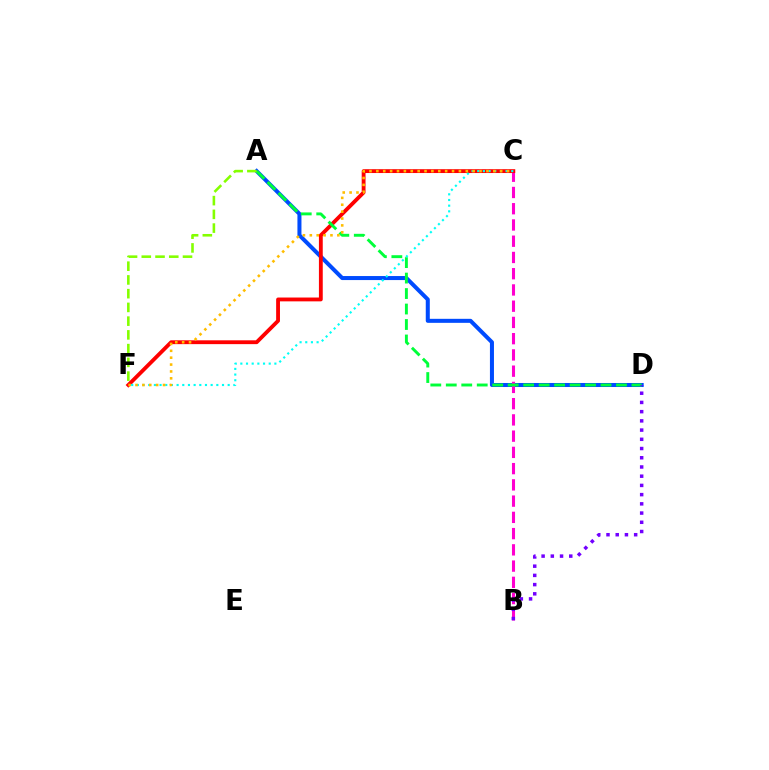{('A', 'D'): [{'color': '#004bff', 'line_style': 'solid', 'thickness': 2.9}, {'color': '#00ff39', 'line_style': 'dashed', 'thickness': 2.1}], ('B', 'C'): [{'color': '#ff00cf', 'line_style': 'dashed', 'thickness': 2.21}], ('C', 'F'): [{'color': '#ff0000', 'line_style': 'solid', 'thickness': 2.76}, {'color': '#00fff6', 'line_style': 'dotted', 'thickness': 1.54}, {'color': '#ffbd00', 'line_style': 'dotted', 'thickness': 1.87}], ('A', 'F'): [{'color': '#84ff00', 'line_style': 'dashed', 'thickness': 1.87}], ('B', 'D'): [{'color': '#7200ff', 'line_style': 'dotted', 'thickness': 2.5}]}